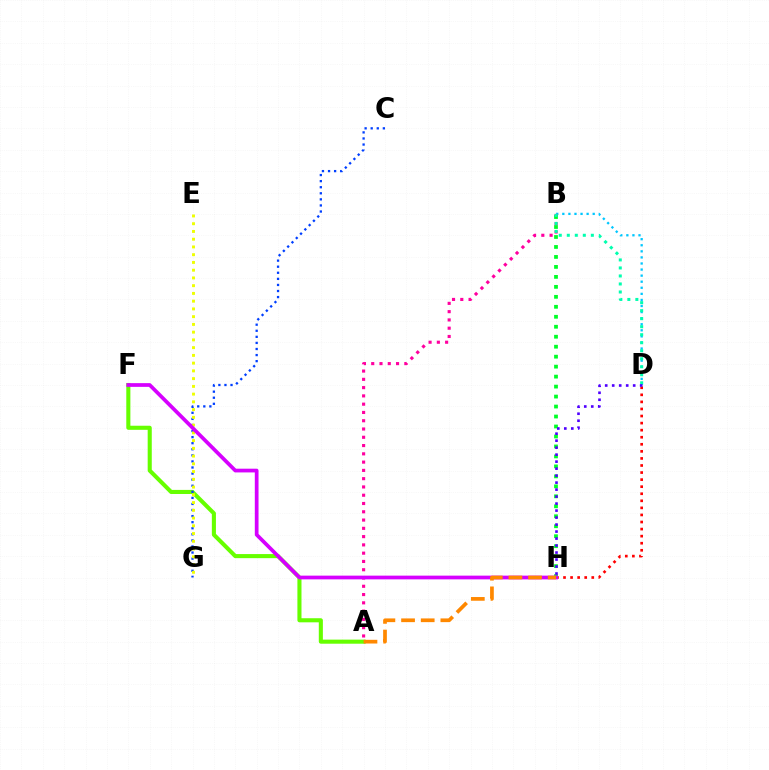{('A', 'F'): [{'color': '#66ff00', 'line_style': 'solid', 'thickness': 2.94}], ('B', 'D'): [{'color': '#00c7ff', 'line_style': 'dotted', 'thickness': 1.65}, {'color': '#00ffaf', 'line_style': 'dotted', 'thickness': 2.18}], ('A', 'B'): [{'color': '#ff00a0', 'line_style': 'dotted', 'thickness': 2.25}], ('C', 'G'): [{'color': '#003fff', 'line_style': 'dotted', 'thickness': 1.65}], ('D', 'H'): [{'color': '#ff0000', 'line_style': 'dotted', 'thickness': 1.92}, {'color': '#4f00ff', 'line_style': 'dotted', 'thickness': 1.9}], ('E', 'G'): [{'color': '#eeff00', 'line_style': 'dotted', 'thickness': 2.1}], ('B', 'H'): [{'color': '#00ff27', 'line_style': 'dotted', 'thickness': 2.71}], ('F', 'H'): [{'color': '#d600ff', 'line_style': 'solid', 'thickness': 2.68}], ('A', 'H'): [{'color': '#ff8800', 'line_style': 'dashed', 'thickness': 2.67}]}